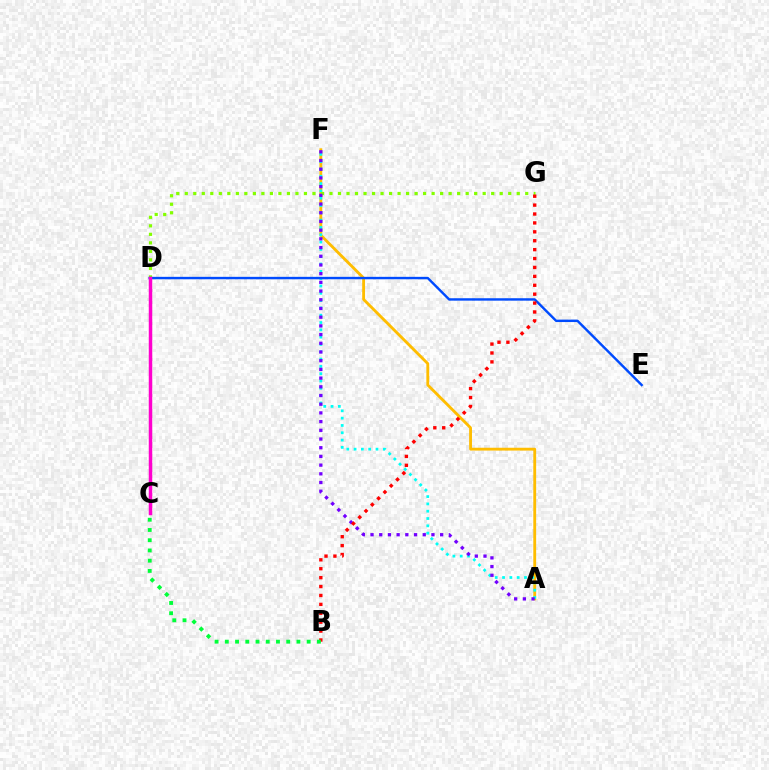{('A', 'F'): [{'color': '#ffbd00', 'line_style': 'solid', 'thickness': 2.05}, {'color': '#00fff6', 'line_style': 'dotted', 'thickness': 1.99}, {'color': '#7200ff', 'line_style': 'dotted', 'thickness': 2.36}], ('D', 'G'): [{'color': '#84ff00', 'line_style': 'dotted', 'thickness': 2.31}], ('D', 'E'): [{'color': '#004bff', 'line_style': 'solid', 'thickness': 1.75}], ('B', 'G'): [{'color': '#ff0000', 'line_style': 'dotted', 'thickness': 2.42}], ('B', 'C'): [{'color': '#00ff39', 'line_style': 'dotted', 'thickness': 2.78}], ('C', 'D'): [{'color': '#ff00cf', 'line_style': 'solid', 'thickness': 2.51}]}